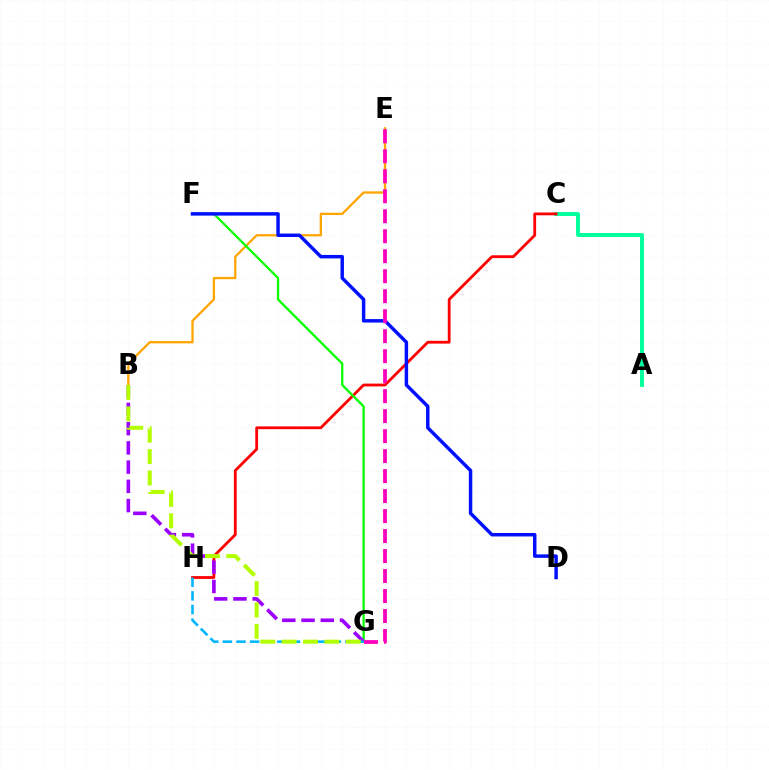{('B', 'E'): [{'color': '#ffa500', 'line_style': 'solid', 'thickness': 1.66}], ('A', 'C'): [{'color': '#00ff9d', 'line_style': 'solid', 'thickness': 2.82}], ('C', 'H'): [{'color': '#ff0000', 'line_style': 'solid', 'thickness': 2.02}], ('F', 'G'): [{'color': '#08ff00', 'line_style': 'solid', 'thickness': 1.65}], ('B', 'G'): [{'color': '#9b00ff', 'line_style': 'dashed', 'thickness': 2.61}, {'color': '#b3ff00', 'line_style': 'dashed', 'thickness': 2.91}], ('G', 'H'): [{'color': '#00b5ff', 'line_style': 'dashed', 'thickness': 1.85}], ('D', 'F'): [{'color': '#0010ff', 'line_style': 'solid', 'thickness': 2.49}], ('E', 'G'): [{'color': '#ff00bd', 'line_style': 'dashed', 'thickness': 2.72}]}